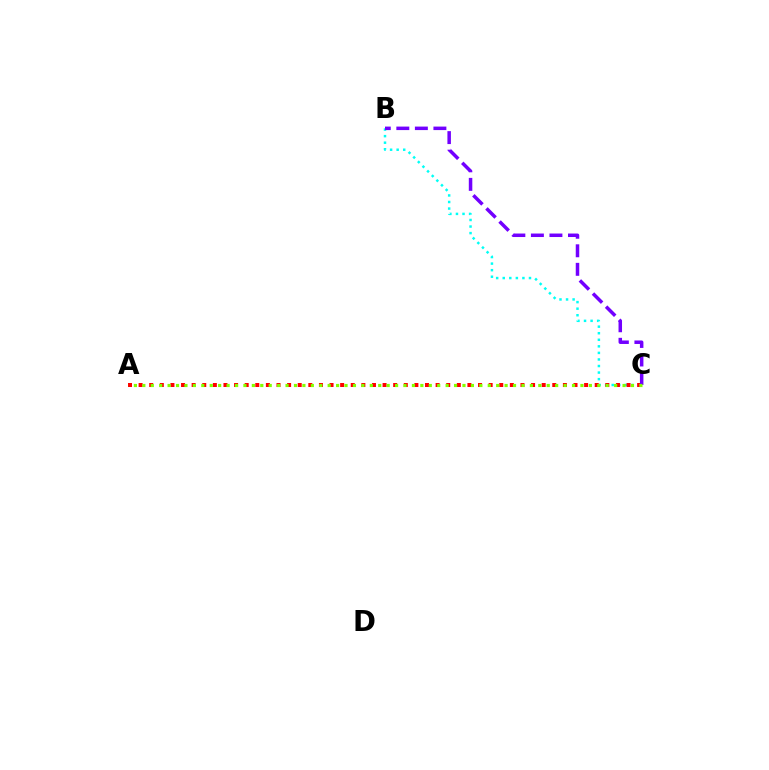{('B', 'C'): [{'color': '#00fff6', 'line_style': 'dotted', 'thickness': 1.78}, {'color': '#7200ff', 'line_style': 'dashed', 'thickness': 2.52}], ('A', 'C'): [{'color': '#ff0000', 'line_style': 'dotted', 'thickness': 2.88}, {'color': '#84ff00', 'line_style': 'dotted', 'thickness': 2.29}]}